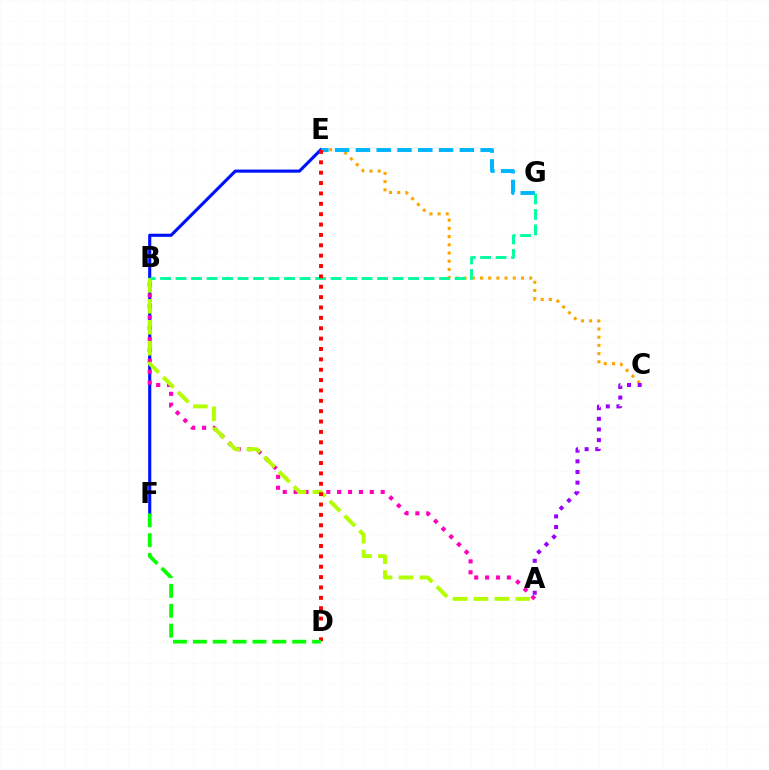{('E', 'F'): [{'color': '#0010ff', 'line_style': 'solid', 'thickness': 2.25}], ('A', 'B'): [{'color': '#ff00bd', 'line_style': 'dotted', 'thickness': 2.96}, {'color': '#b3ff00', 'line_style': 'dashed', 'thickness': 2.84}], ('C', 'E'): [{'color': '#ffa500', 'line_style': 'dotted', 'thickness': 2.23}], ('E', 'G'): [{'color': '#00b5ff', 'line_style': 'dashed', 'thickness': 2.82}], ('A', 'C'): [{'color': '#9b00ff', 'line_style': 'dotted', 'thickness': 2.89}], ('B', 'G'): [{'color': '#00ff9d', 'line_style': 'dashed', 'thickness': 2.11}], ('D', 'E'): [{'color': '#ff0000', 'line_style': 'dotted', 'thickness': 2.82}], ('D', 'F'): [{'color': '#08ff00', 'line_style': 'dashed', 'thickness': 2.7}]}